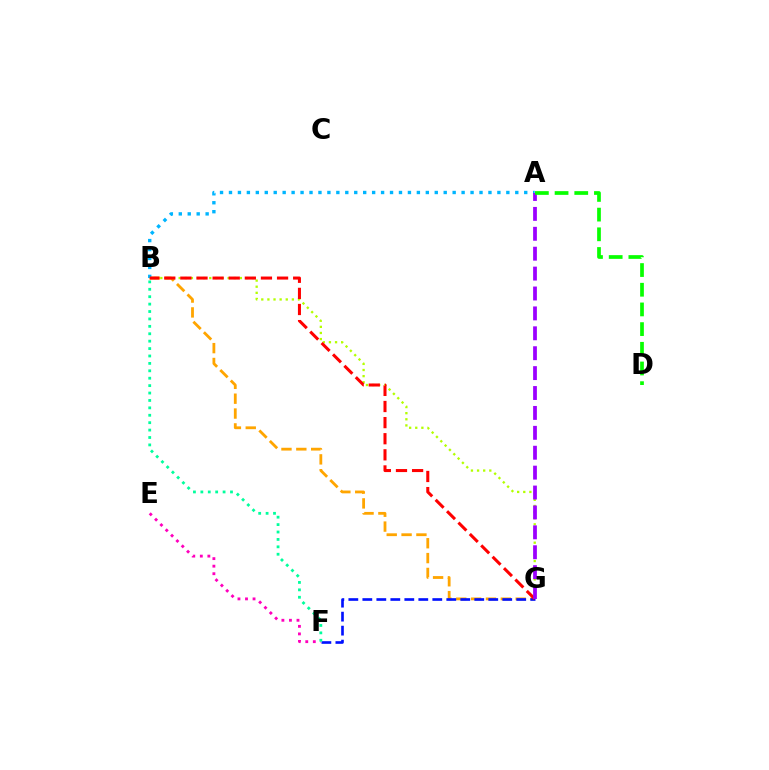{('B', 'G'): [{'color': '#ffa500', 'line_style': 'dashed', 'thickness': 2.02}, {'color': '#b3ff00', 'line_style': 'dotted', 'thickness': 1.66}, {'color': '#ff0000', 'line_style': 'dashed', 'thickness': 2.19}], ('A', 'B'): [{'color': '#00b5ff', 'line_style': 'dotted', 'thickness': 2.43}], ('F', 'G'): [{'color': '#0010ff', 'line_style': 'dashed', 'thickness': 1.9}], ('E', 'F'): [{'color': '#ff00bd', 'line_style': 'dotted', 'thickness': 2.05}], ('A', 'G'): [{'color': '#9b00ff', 'line_style': 'dashed', 'thickness': 2.7}], ('B', 'F'): [{'color': '#00ff9d', 'line_style': 'dotted', 'thickness': 2.01}], ('A', 'D'): [{'color': '#08ff00', 'line_style': 'dashed', 'thickness': 2.67}]}